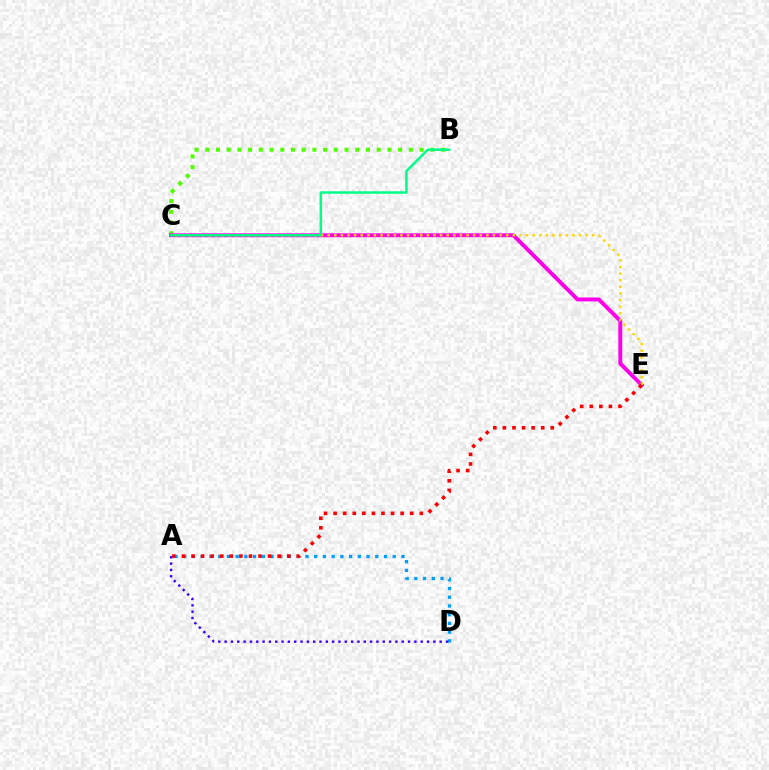{('B', 'C'): [{'color': '#4fff00', 'line_style': 'dotted', 'thickness': 2.91}, {'color': '#00ff86', 'line_style': 'solid', 'thickness': 1.79}], ('C', 'E'): [{'color': '#ff00ed', 'line_style': 'solid', 'thickness': 2.82}, {'color': '#ffd500', 'line_style': 'dotted', 'thickness': 1.8}], ('A', 'D'): [{'color': '#009eff', 'line_style': 'dotted', 'thickness': 2.37}, {'color': '#3700ff', 'line_style': 'dotted', 'thickness': 1.72}], ('A', 'E'): [{'color': '#ff0000', 'line_style': 'dotted', 'thickness': 2.6}]}